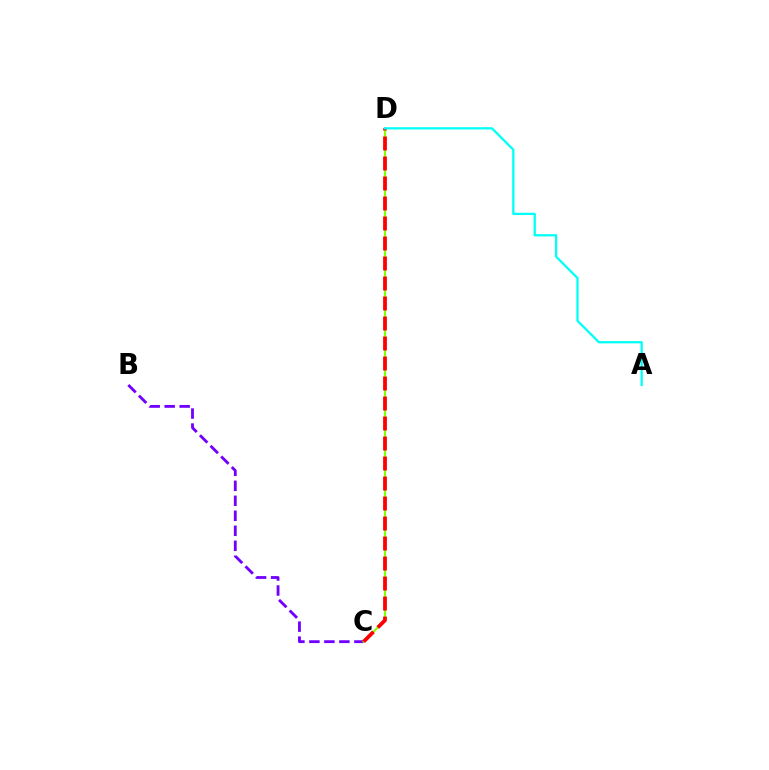{('B', 'C'): [{'color': '#7200ff', 'line_style': 'dashed', 'thickness': 2.04}], ('C', 'D'): [{'color': '#84ff00', 'line_style': 'solid', 'thickness': 1.53}, {'color': '#ff0000', 'line_style': 'dashed', 'thickness': 2.72}], ('A', 'D'): [{'color': '#00fff6', 'line_style': 'solid', 'thickness': 1.63}]}